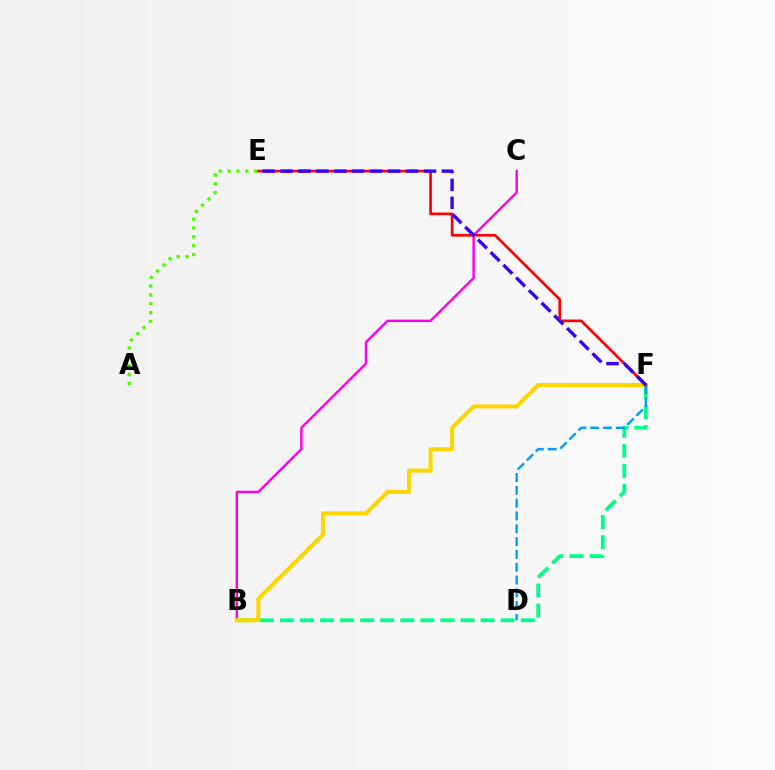{('B', 'F'): [{'color': '#00ff86', 'line_style': 'dashed', 'thickness': 2.73}, {'color': '#ffd500', 'line_style': 'solid', 'thickness': 2.91}], ('B', 'C'): [{'color': '#ff00ed', 'line_style': 'solid', 'thickness': 1.75}], ('D', 'F'): [{'color': '#009eff', 'line_style': 'dashed', 'thickness': 1.74}], ('E', 'F'): [{'color': '#ff0000', 'line_style': 'solid', 'thickness': 1.92}, {'color': '#3700ff', 'line_style': 'dashed', 'thickness': 2.44}], ('A', 'E'): [{'color': '#4fff00', 'line_style': 'dotted', 'thickness': 2.41}]}